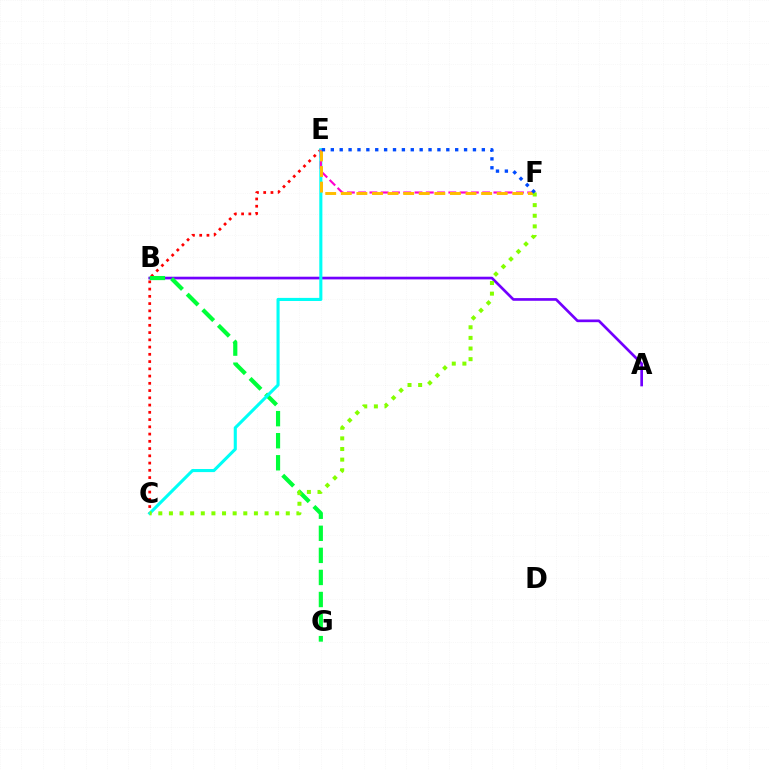{('A', 'B'): [{'color': '#7200ff', 'line_style': 'solid', 'thickness': 1.93}], ('C', 'E'): [{'color': '#ff0000', 'line_style': 'dotted', 'thickness': 1.97}, {'color': '#00fff6', 'line_style': 'solid', 'thickness': 2.23}], ('B', 'G'): [{'color': '#00ff39', 'line_style': 'dashed', 'thickness': 3.0}], ('E', 'F'): [{'color': '#ff00cf', 'line_style': 'dashed', 'thickness': 1.53}, {'color': '#ffbd00', 'line_style': 'dashed', 'thickness': 2.12}, {'color': '#004bff', 'line_style': 'dotted', 'thickness': 2.41}], ('C', 'F'): [{'color': '#84ff00', 'line_style': 'dotted', 'thickness': 2.89}]}